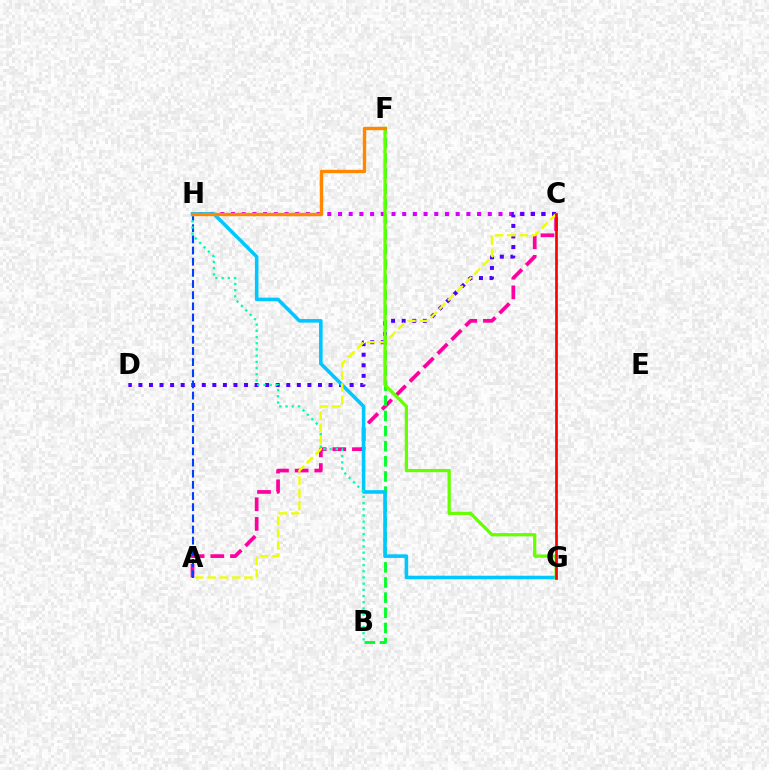{('A', 'C'): [{'color': '#ff00a0', 'line_style': 'dashed', 'thickness': 2.67}, {'color': '#eeff00', 'line_style': 'dashed', 'thickness': 1.67}], ('C', 'H'): [{'color': '#d600ff', 'line_style': 'dotted', 'thickness': 2.91}], ('C', 'D'): [{'color': '#4f00ff', 'line_style': 'dotted', 'thickness': 2.87}], ('B', 'F'): [{'color': '#00ff27', 'line_style': 'dashed', 'thickness': 2.06}], ('A', 'H'): [{'color': '#003fff', 'line_style': 'dashed', 'thickness': 1.52}], ('G', 'H'): [{'color': '#00c7ff', 'line_style': 'solid', 'thickness': 2.58}], ('B', 'H'): [{'color': '#00ffaf', 'line_style': 'dotted', 'thickness': 1.68}], ('F', 'G'): [{'color': '#66ff00', 'line_style': 'solid', 'thickness': 2.33}], ('F', 'H'): [{'color': '#ff8800', 'line_style': 'solid', 'thickness': 2.44}], ('C', 'G'): [{'color': '#ff0000', 'line_style': 'solid', 'thickness': 1.93}]}